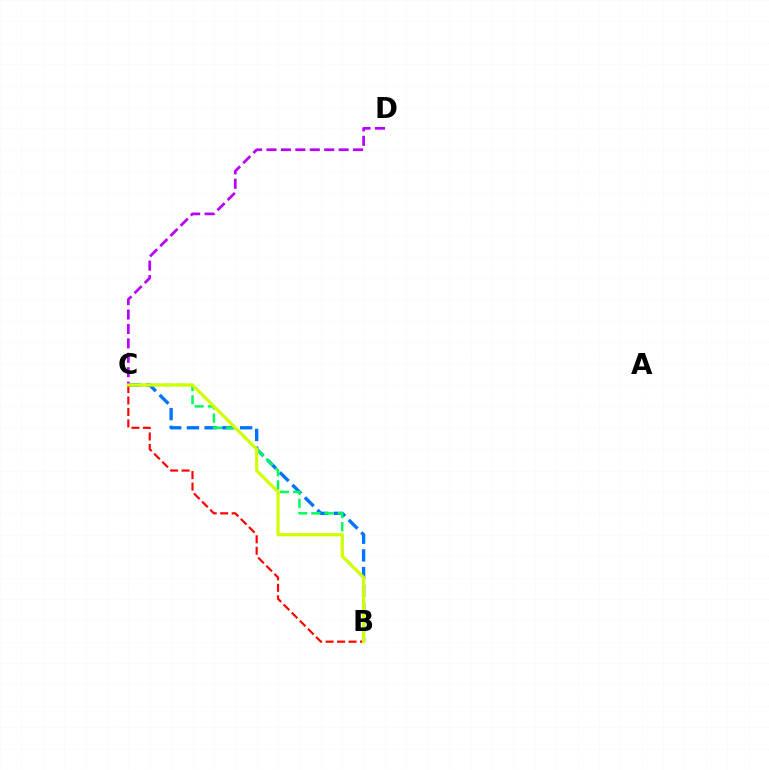{('B', 'C'): [{'color': '#0074ff', 'line_style': 'dashed', 'thickness': 2.41}, {'color': '#00ff5c', 'line_style': 'dashed', 'thickness': 1.8}, {'color': '#ff0000', 'line_style': 'dashed', 'thickness': 1.56}, {'color': '#d1ff00', 'line_style': 'solid', 'thickness': 2.29}], ('C', 'D'): [{'color': '#b900ff', 'line_style': 'dashed', 'thickness': 1.96}]}